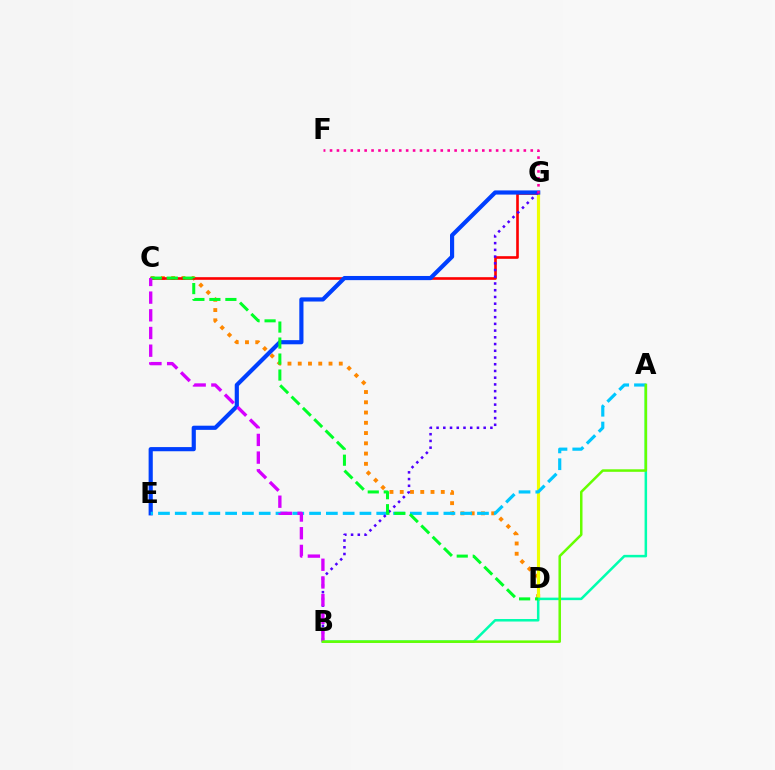{('C', 'D'): [{'color': '#ff8800', 'line_style': 'dotted', 'thickness': 2.79}, {'color': '#00ff27', 'line_style': 'dashed', 'thickness': 2.17}], ('C', 'G'): [{'color': '#ff0000', 'line_style': 'solid', 'thickness': 1.9}], ('D', 'G'): [{'color': '#eeff00', 'line_style': 'solid', 'thickness': 2.28}], ('A', 'B'): [{'color': '#00ffaf', 'line_style': 'solid', 'thickness': 1.81}, {'color': '#66ff00', 'line_style': 'solid', 'thickness': 1.81}], ('E', 'G'): [{'color': '#003fff', 'line_style': 'solid', 'thickness': 3.0}], ('A', 'E'): [{'color': '#00c7ff', 'line_style': 'dashed', 'thickness': 2.28}], ('B', 'G'): [{'color': '#4f00ff', 'line_style': 'dotted', 'thickness': 1.83}], ('B', 'C'): [{'color': '#d600ff', 'line_style': 'dashed', 'thickness': 2.4}], ('F', 'G'): [{'color': '#ff00a0', 'line_style': 'dotted', 'thickness': 1.88}]}